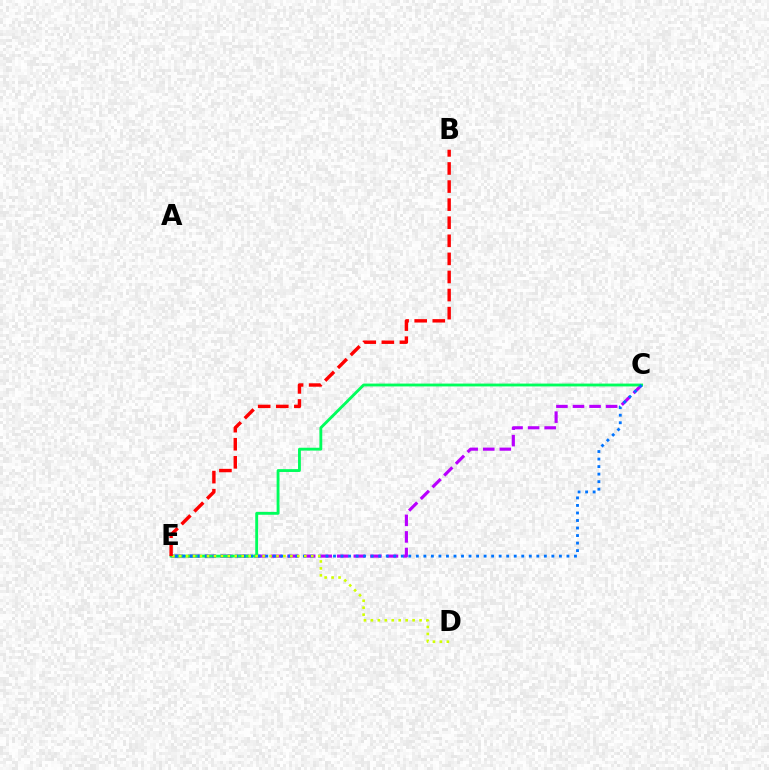{('C', 'E'): [{'color': '#b900ff', 'line_style': 'dashed', 'thickness': 2.25}, {'color': '#00ff5c', 'line_style': 'solid', 'thickness': 2.05}, {'color': '#0074ff', 'line_style': 'dotted', 'thickness': 2.05}], ('D', 'E'): [{'color': '#d1ff00', 'line_style': 'dotted', 'thickness': 1.89}], ('B', 'E'): [{'color': '#ff0000', 'line_style': 'dashed', 'thickness': 2.46}]}